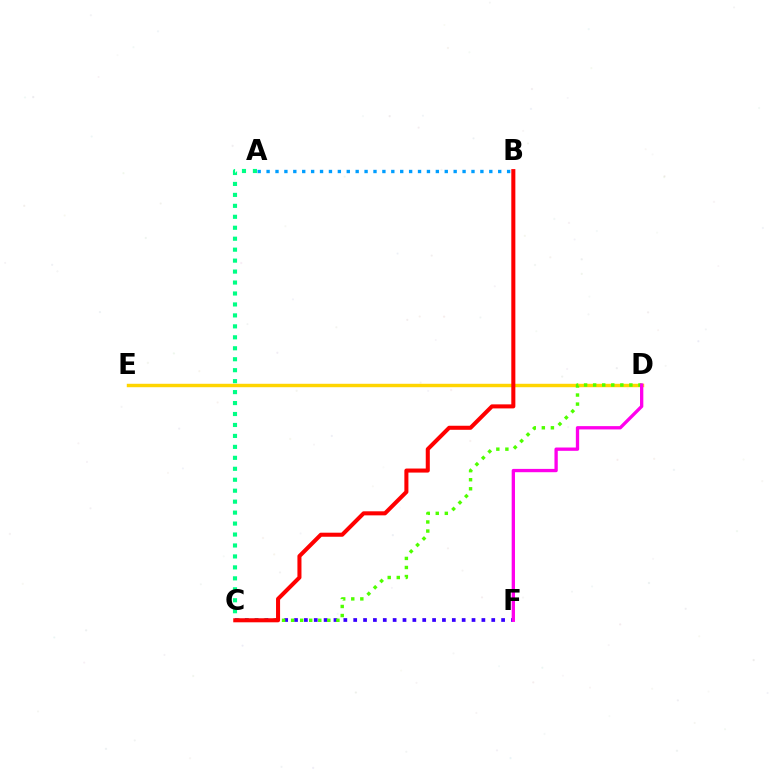{('C', 'F'): [{'color': '#3700ff', 'line_style': 'dotted', 'thickness': 2.68}], ('A', 'B'): [{'color': '#009eff', 'line_style': 'dotted', 'thickness': 2.42}], ('D', 'E'): [{'color': '#ffd500', 'line_style': 'solid', 'thickness': 2.47}], ('C', 'D'): [{'color': '#4fff00', 'line_style': 'dotted', 'thickness': 2.46}], ('A', 'C'): [{'color': '#00ff86', 'line_style': 'dotted', 'thickness': 2.98}], ('D', 'F'): [{'color': '#ff00ed', 'line_style': 'solid', 'thickness': 2.39}], ('B', 'C'): [{'color': '#ff0000', 'line_style': 'solid', 'thickness': 2.91}]}